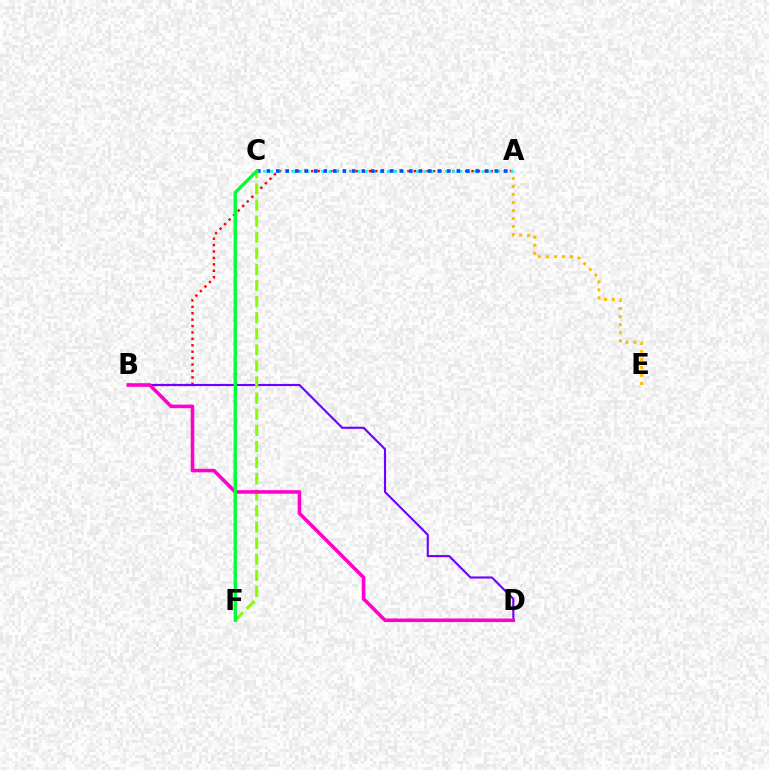{('A', 'B'): [{'color': '#ff0000', 'line_style': 'dotted', 'thickness': 1.74}], ('B', 'D'): [{'color': '#7200ff', 'line_style': 'solid', 'thickness': 1.53}, {'color': '#ff00cf', 'line_style': 'solid', 'thickness': 2.56}], ('A', 'C'): [{'color': '#00fff6', 'line_style': 'dotted', 'thickness': 1.98}, {'color': '#004bff', 'line_style': 'dotted', 'thickness': 2.58}], ('A', 'E'): [{'color': '#ffbd00', 'line_style': 'dotted', 'thickness': 2.18}], ('C', 'F'): [{'color': '#84ff00', 'line_style': 'dashed', 'thickness': 2.19}, {'color': '#00ff39', 'line_style': 'solid', 'thickness': 2.41}]}